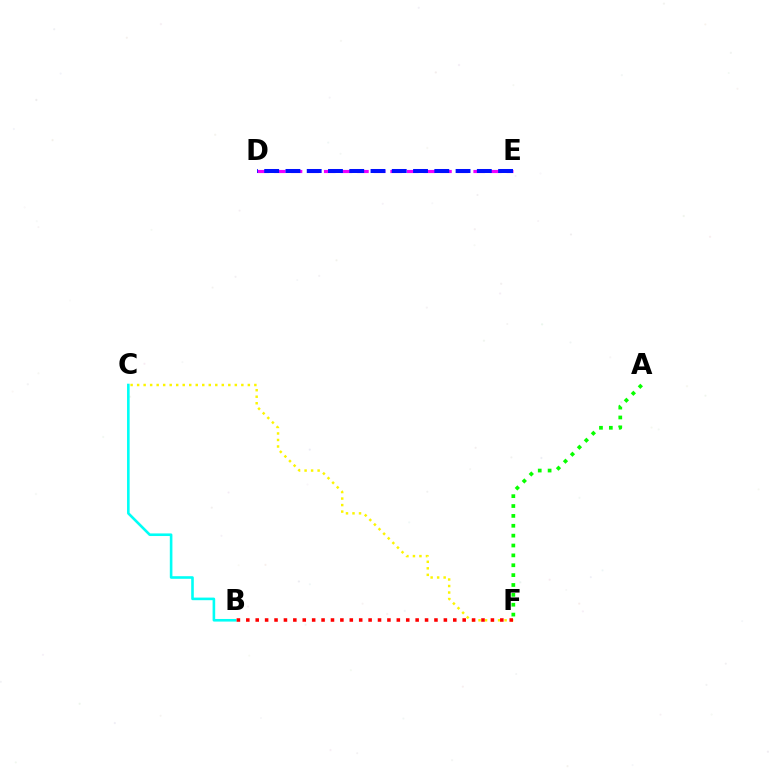{('D', 'E'): [{'color': '#ee00ff', 'line_style': 'dashed', 'thickness': 2.26}, {'color': '#0010ff', 'line_style': 'dashed', 'thickness': 2.89}], ('B', 'C'): [{'color': '#00fff6', 'line_style': 'solid', 'thickness': 1.88}], ('A', 'F'): [{'color': '#08ff00', 'line_style': 'dotted', 'thickness': 2.68}], ('C', 'F'): [{'color': '#fcf500', 'line_style': 'dotted', 'thickness': 1.77}], ('B', 'F'): [{'color': '#ff0000', 'line_style': 'dotted', 'thickness': 2.56}]}